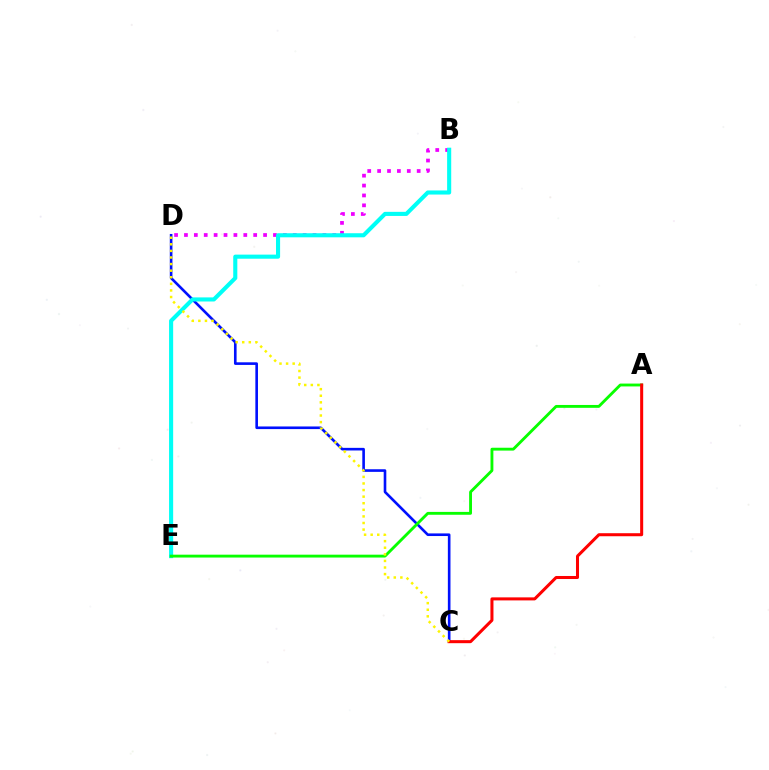{('B', 'D'): [{'color': '#ee00ff', 'line_style': 'dotted', 'thickness': 2.69}], ('C', 'D'): [{'color': '#0010ff', 'line_style': 'solid', 'thickness': 1.89}, {'color': '#fcf500', 'line_style': 'dotted', 'thickness': 1.79}], ('B', 'E'): [{'color': '#00fff6', 'line_style': 'solid', 'thickness': 2.95}], ('A', 'E'): [{'color': '#08ff00', 'line_style': 'solid', 'thickness': 2.06}], ('A', 'C'): [{'color': '#ff0000', 'line_style': 'solid', 'thickness': 2.18}]}